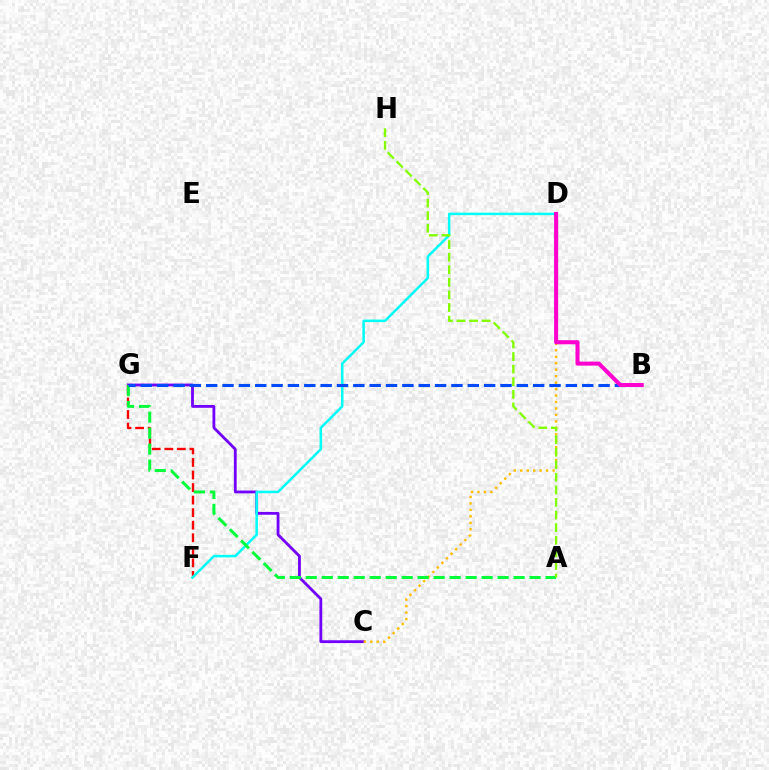{('C', 'G'): [{'color': '#7200ff', 'line_style': 'solid', 'thickness': 2.02}], ('F', 'G'): [{'color': '#ff0000', 'line_style': 'dashed', 'thickness': 1.71}], ('C', 'D'): [{'color': '#ffbd00', 'line_style': 'dotted', 'thickness': 1.76}], ('D', 'F'): [{'color': '#00fff6', 'line_style': 'solid', 'thickness': 1.81}], ('A', 'G'): [{'color': '#00ff39', 'line_style': 'dashed', 'thickness': 2.17}], ('A', 'H'): [{'color': '#84ff00', 'line_style': 'dashed', 'thickness': 1.71}], ('B', 'G'): [{'color': '#004bff', 'line_style': 'dashed', 'thickness': 2.22}], ('B', 'D'): [{'color': '#ff00cf', 'line_style': 'solid', 'thickness': 2.92}]}